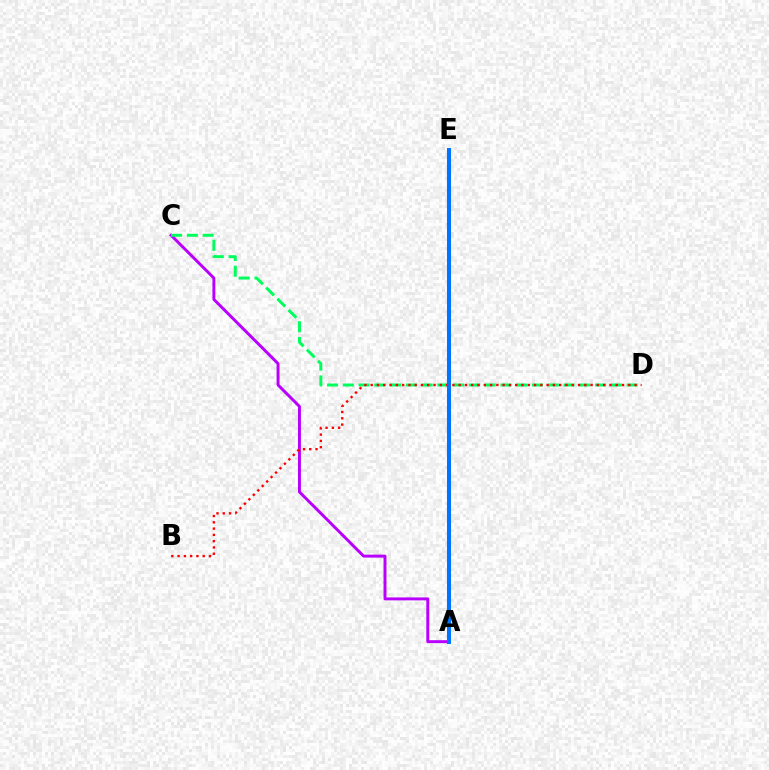{('A', 'C'): [{'color': '#b900ff', 'line_style': 'solid', 'thickness': 2.13}], ('C', 'D'): [{'color': '#00ff5c', 'line_style': 'dashed', 'thickness': 2.14}], ('B', 'D'): [{'color': '#ff0000', 'line_style': 'dotted', 'thickness': 1.71}], ('A', 'E'): [{'color': '#d1ff00', 'line_style': 'dashed', 'thickness': 2.54}, {'color': '#0074ff', 'line_style': 'solid', 'thickness': 2.92}]}